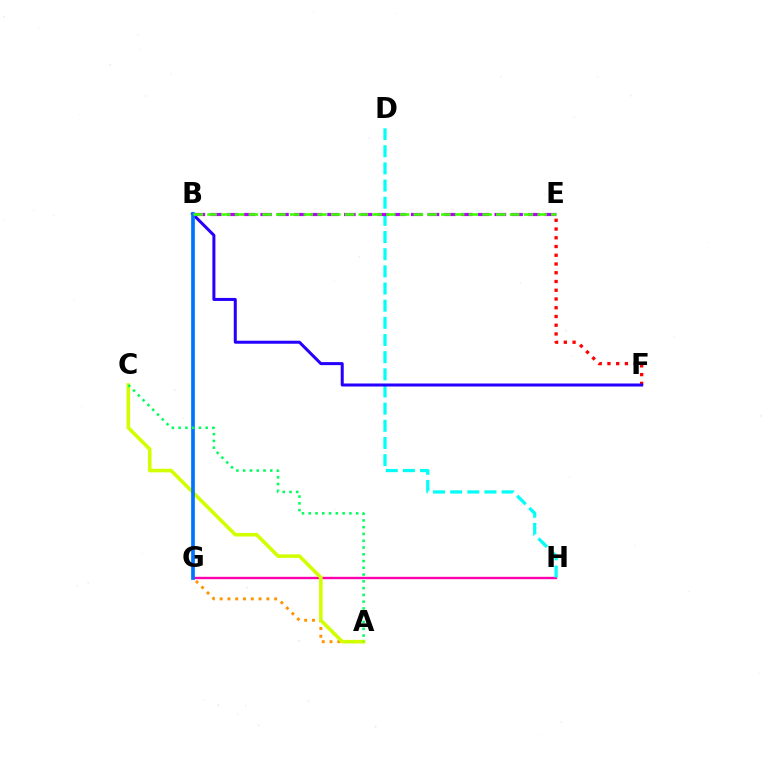{('G', 'H'): [{'color': '#ff00ac', 'line_style': 'solid', 'thickness': 1.7}], ('A', 'G'): [{'color': '#ff9400', 'line_style': 'dotted', 'thickness': 2.11}], ('A', 'C'): [{'color': '#d1ff00', 'line_style': 'solid', 'thickness': 2.58}, {'color': '#00ff5c', 'line_style': 'dotted', 'thickness': 1.84}], ('E', 'F'): [{'color': '#ff0000', 'line_style': 'dotted', 'thickness': 2.38}], ('D', 'H'): [{'color': '#00fff6', 'line_style': 'dashed', 'thickness': 2.33}], ('B', 'F'): [{'color': '#2500ff', 'line_style': 'solid', 'thickness': 2.17}], ('B', 'E'): [{'color': '#b900ff', 'line_style': 'dashed', 'thickness': 2.27}, {'color': '#3dff00', 'line_style': 'dashed', 'thickness': 1.87}], ('B', 'G'): [{'color': '#0074ff', 'line_style': 'solid', 'thickness': 2.66}]}